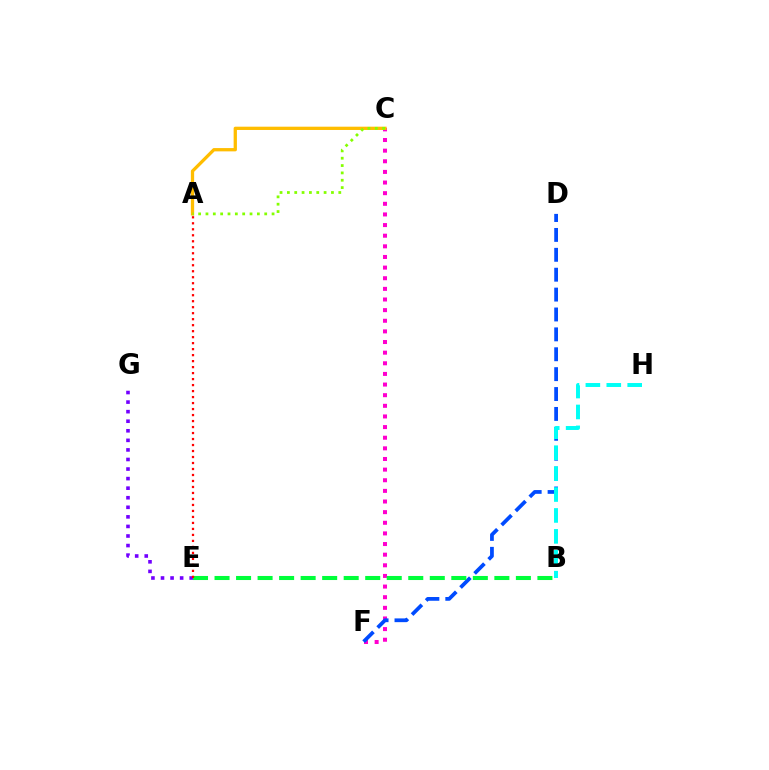{('C', 'F'): [{'color': '#ff00cf', 'line_style': 'dotted', 'thickness': 2.89}], ('A', 'C'): [{'color': '#ffbd00', 'line_style': 'solid', 'thickness': 2.36}, {'color': '#84ff00', 'line_style': 'dotted', 'thickness': 2.0}], ('D', 'F'): [{'color': '#004bff', 'line_style': 'dashed', 'thickness': 2.7}], ('E', 'G'): [{'color': '#7200ff', 'line_style': 'dotted', 'thickness': 2.6}], ('B', 'E'): [{'color': '#00ff39', 'line_style': 'dashed', 'thickness': 2.92}], ('B', 'H'): [{'color': '#00fff6', 'line_style': 'dashed', 'thickness': 2.84}], ('A', 'E'): [{'color': '#ff0000', 'line_style': 'dotted', 'thickness': 1.63}]}